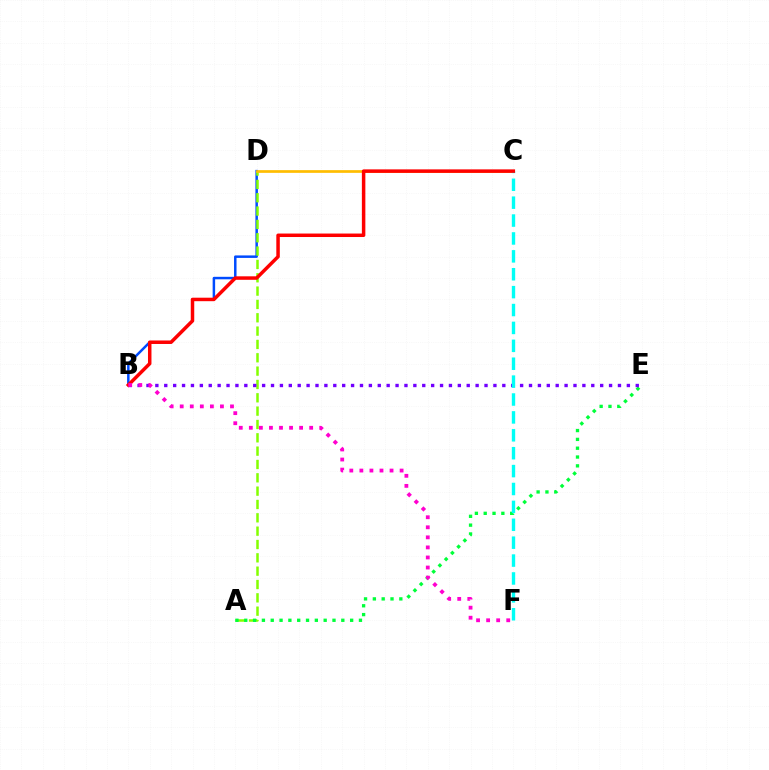{('B', 'D'): [{'color': '#004bff', 'line_style': 'solid', 'thickness': 1.79}], ('A', 'D'): [{'color': '#84ff00', 'line_style': 'dashed', 'thickness': 1.81}], ('C', 'D'): [{'color': '#ffbd00', 'line_style': 'solid', 'thickness': 1.95}], ('A', 'E'): [{'color': '#00ff39', 'line_style': 'dotted', 'thickness': 2.4}], ('B', 'E'): [{'color': '#7200ff', 'line_style': 'dotted', 'thickness': 2.42}], ('C', 'F'): [{'color': '#00fff6', 'line_style': 'dashed', 'thickness': 2.43}], ('B', 'C'): [{'color': '#ff0000', 'line_style': 'solid', 'thickness': 2.51}], ('B', 'F'): [{'color': '#ff00cf', 'line_style': 'dotted', 'thickness': 2.73}]}